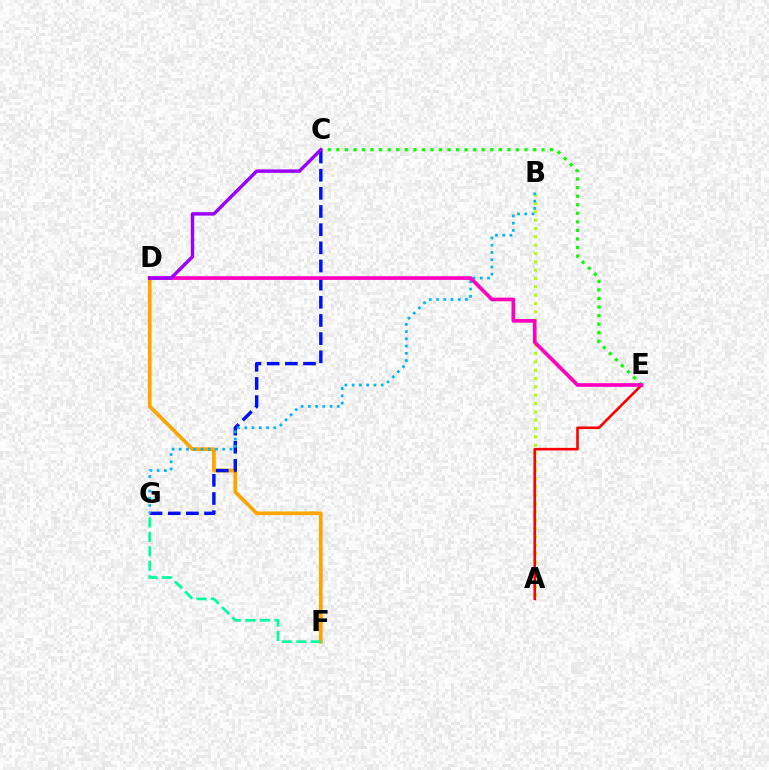{('A', 'B'): [{'color': '#b3ff00', 'line_style': 'dotted', 'thickness': 2.27}], ('D', 'F'): [{'color': '#ffa500', 'line_style': 'solid', 'thickness': 2.68}], ('A', 'E'): [{'color': '#ff0000', 'line_style': 'solid', 'thickness': 1.88}], ('C', 'E'): [{'color': '#08ff00', 'line_style': 'dotted', 'thickness': 2.32}], ('C', 'G'): [{'color': '#0010ff', 'line_style': 'dashed', 'thickness': 2.47}], ('F', 'G'): [{'color': '#00ff9d', 'line_style': 'dashed', 'thickness': 1.96}], ('B', 'G'): [{'color': '#00b5ff', 'line_style': 'dotted', 'thickness': 1.97}], ('D', 'E'): [{'color': '#ff00bd', 'line_style': 'solid', 'thickness': 2.65}], ('C', 'D'): [{'color': '#9b00ff', 'line_style': 'solid', 'thickness': 2.46}]}